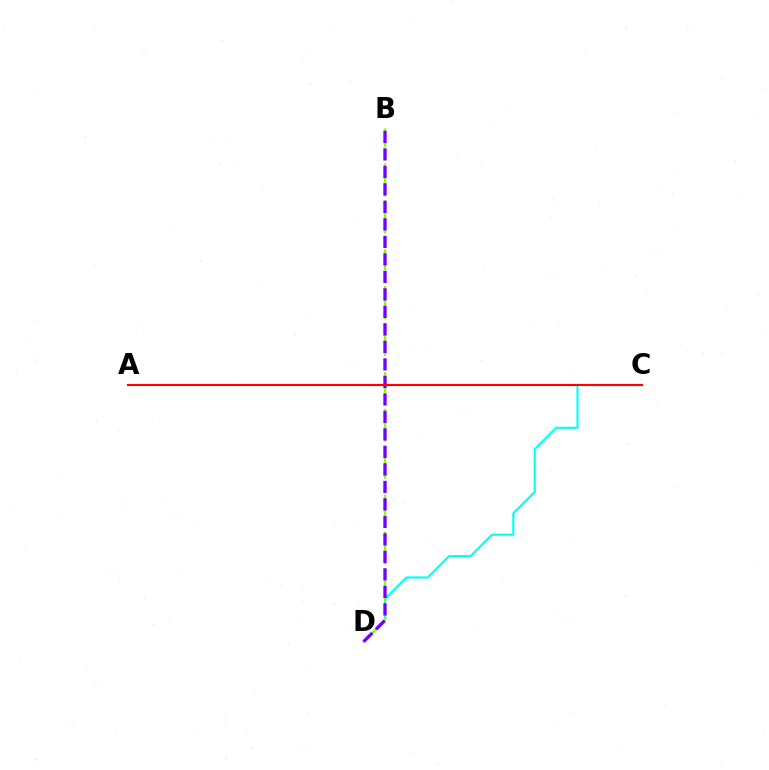{('C', 'D'): [{'color': '#00fff6', 'line_style': 'solid', 'thickness': 1.53}], ('B', 'D'): [{'color': '#84ff00', 'line_style': 'dashed', 'thickness': 1.67}, {'color': '#7200ff', 'line_style': 'dashed', 'thickness': 2.38}], ('A', 'C'): [{'color': '#ff0000', 'line_style': 'solid', 'thickness': 1.52}]}